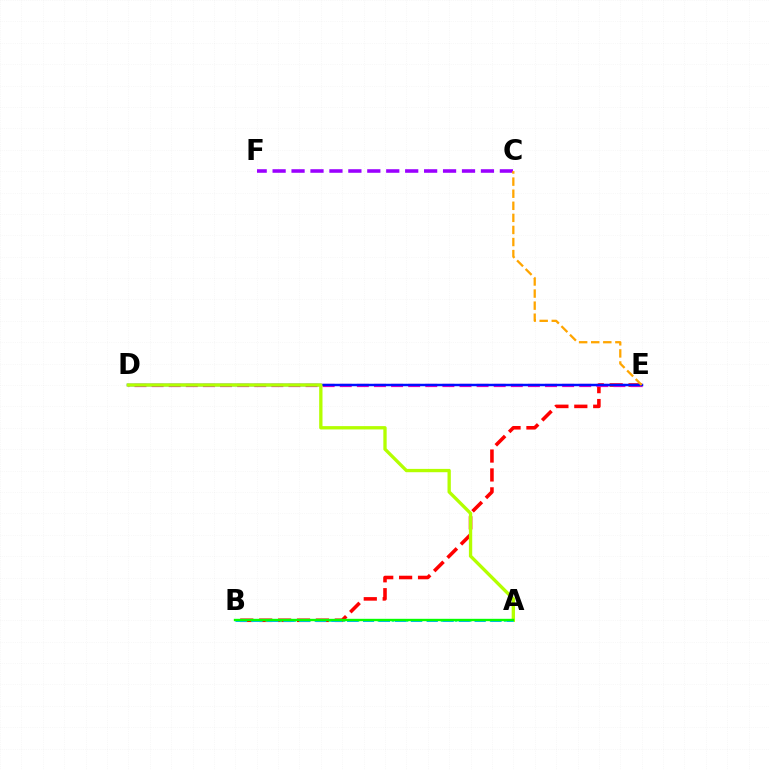{('B', 'E'): [{'color': '#ff0000', 'line_style': 'dashed', 'thickness': 2.57}], ('C', 'F'): [{'color': '#9b00ff', 'line_style': 'dashed', 'thickness': 2.57}], ('D', 'E'): [{'color': '#ff00bd', 'line_style': 'dashed', 'thickness': 2.32}, {'color': '#0010ff', 'line_style': 'solid', 'thickness': 1.78}], ('A', 'D'): [{'color': '#b3ff00', 'line_style': 'solid', 'thickness': 2.39}], ('A', 'B'): [{'color': '#00ff9d', 'line_style': 'dotted', 'thickness': 1.9}, {'color': '#00b5ff', 'line_style': 'dashed', 'thickness': 2.16}, {'color': '#08ff00', 'line_style': 'solid', 'thickness': 1.7}], ('C', 'E'): [{'color': '#ffa500', 'line_style': 'dashed', 'thickness': 1.64}]}